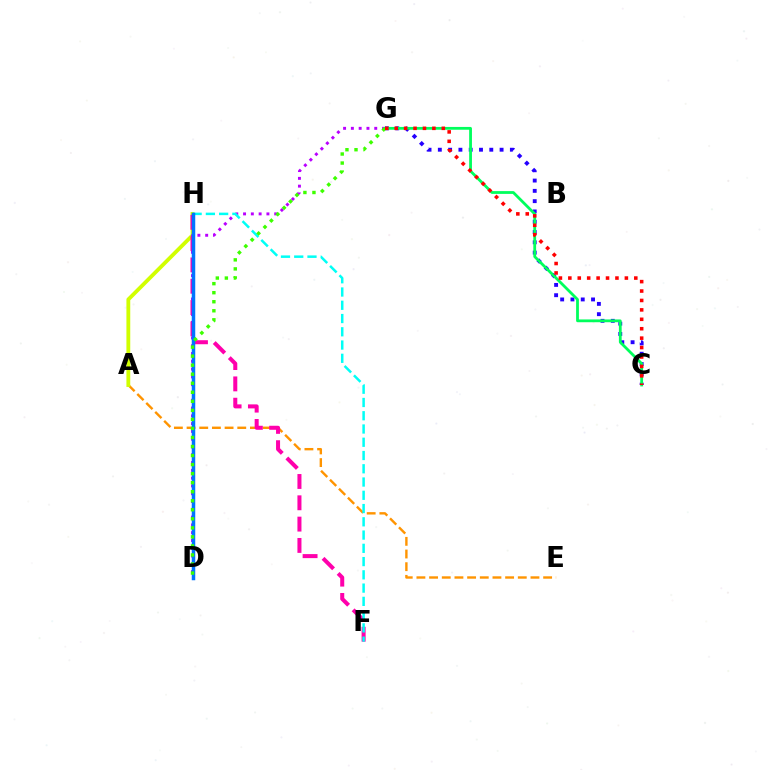{('C', 'G'): [{'color': '#2500ff', 'line_style': 'dotted', 'thickness': 2.8}, {'color': '#00ff5c', 'line_style': 'solid', 'thickness': 2.01}, {'color': '#ff0000', 'line_style': 'dotted', 'thickness': 2.56}], ('A', 'E'): [{'color': '#ff9400', 'line_style': 'dashed', 'thickness': 1.72}], ('A', 'H'): [{'color': '#d1ff00', 'line_style': 'solid', 'thickness': 2.76}], ('D', 'G'): [{'color': '#b900ff', 'line_style': 'dotted', 'thickness': 2.12}, {'color': '#3dff00', 'line_style': 'dotted', 'thickness': 2.46}], ('F', 'H'): [{'color': '#ff00ac', 'line_style': 'dashed', 'thickness': 2.9}, {'color': '#00fff6', 'line_style': 'dashed', 'thickness': 1.8}], ('D', 'H'): [{'color': '#0074ff', 'line_style': 'solid', 'thickness': 2.51}]}